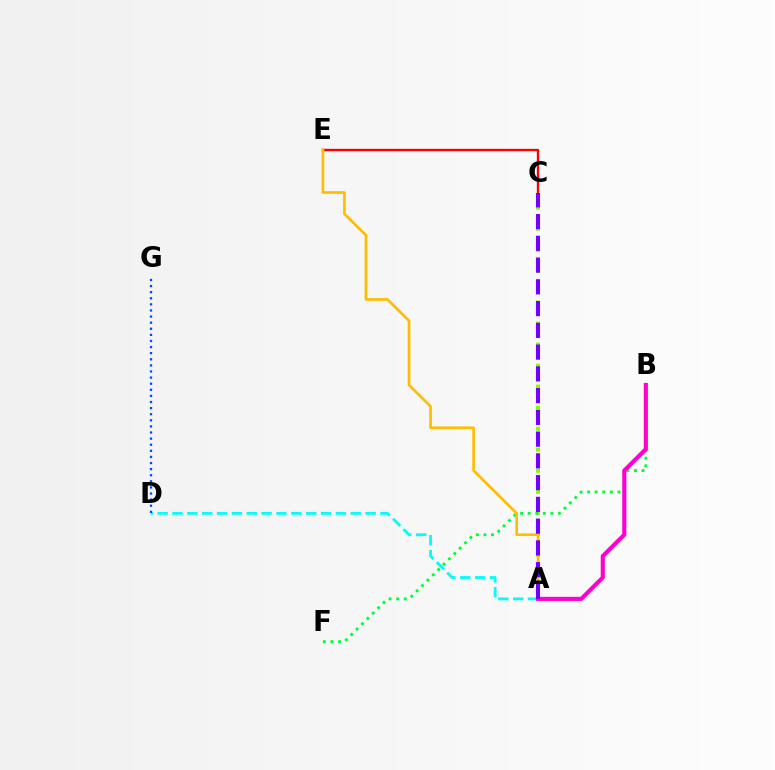{('C', 'E'): [{'color': '#ff0000', 'line_style': 'solid', 'thickness': 1.69}], ('A', 'C'): [{'color': '#84ff00', 'line_style': 'dotted', 'thickness': 2.86}, {'color': '#7200ff', 'line_style': 'dashed', 'thickness': 2.96}], ('B', 'F'): [{'color': '#00ff39', 'line_style': 'dotted', 'thickness': 2.06}], ('A', 'D'): [{'color': '#00fff6', 'line_style': 'dashed', 'thickness': 2.02}], ('A', 'E'): [{'color': '#ffbd00', 'line_style': 'solid', 'thickness': 1.92}], ('A', 'B'): [{'color': '#ff00cf', 'line_style': 'solid', 'thickness': 2.98}], ('D', 'G'): [{'color': '#004bff', 'line_style': 'dotted', 'thickness': 1.66}]}